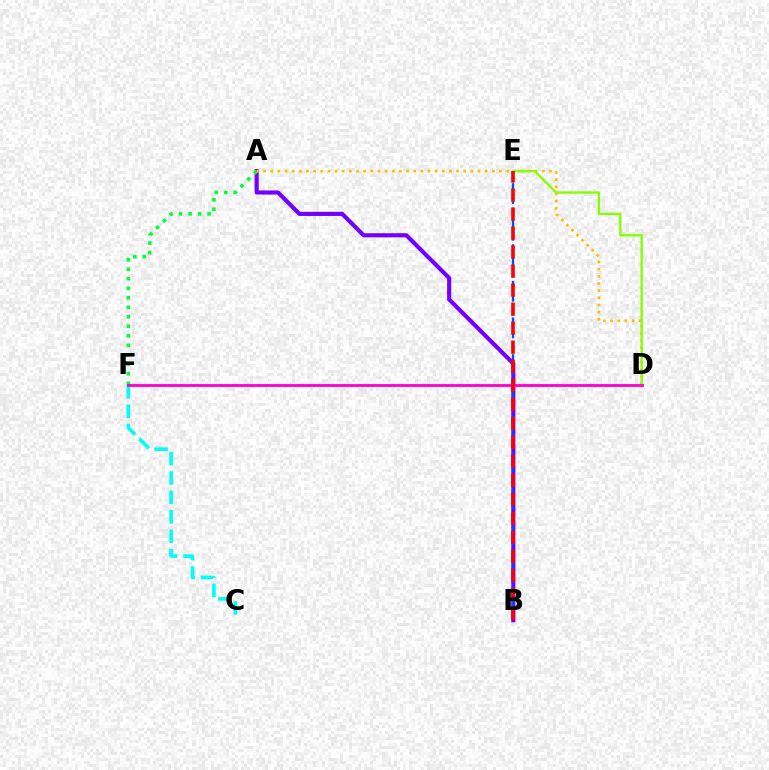{('A', 'B'): [{'color': '#7200ff', 'line_style': 'solid', 'thickness': 2.97}], ('C', 'F'): [{'color': '#00fff6', 'line_style': 'dashed', 'thickness': 2.64}], ('B', 'E'): [{'color': '#004bff', 'line_style': 'dashed', 'thickness': 1.66}, {'color': '#ff0000', 'line_style': 'dashed', 'thickness': 2.58}], ('A', 'F'): [{'color': '#00ff39', 'line_style': 'dotted', 'thickness': 2.58}], ('A', 'D'): [{'color': '#ffbd00', 'line_style': 'dotted', 'thickness': 1.94}], ('D', 'E'): [{'color': '#84ff00', 'line_style': 'solid', 'thickness': 1.68}], ('D', 'F'): [{'color': '#ff00cf', 'line_style': 'solid', 'thickness': 2.03}]}